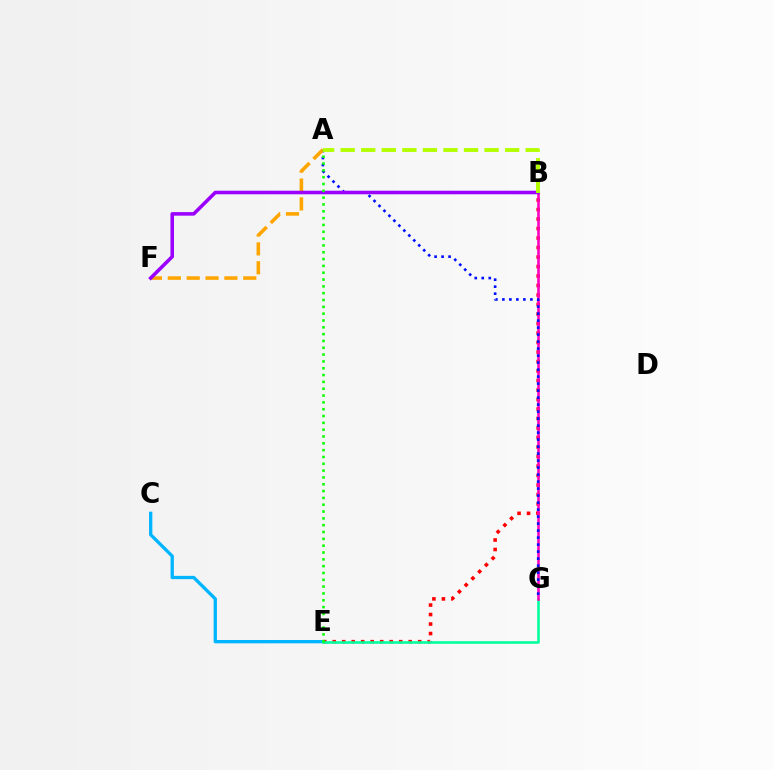{('C', 'E'): [{'color': '#00b5ff', 'line_style': 'solid', 'thickness': 2.38}], ('B', 'E'): [{'color': '#ff0000', 'line_style': 'dotted', 'thickness': 2.58}], ('E', 'G'): [{'color': '#00ff9d', 'line_style': 'solid', 'thickness': 1.86}], ('B', 'G'): [{'color': '#ff00bd', 'line_style': 'solid', 'thickness': 1.86}], ('A', 'G'): [{'color': '#0010ff', 'line_style': 'dotted', 'thickness': 1.9}], ('A', 'F'): [{'color': '#ffa500', 'line_style': 'dashed', 'thickness': 2.56}], ('B', 'F'): [{'color': '#9b00ff', 'line_style': 'solid', 'thickness': 2.56}], ('A', 'E'): [{'color': '#08ff00', 'line_style': 'dotted', 'thickness': 1.85}], ('A', 'B'): [{'color': '#b3ff00', 'line_style': 'dashed', 'thickness': 2.79}]}